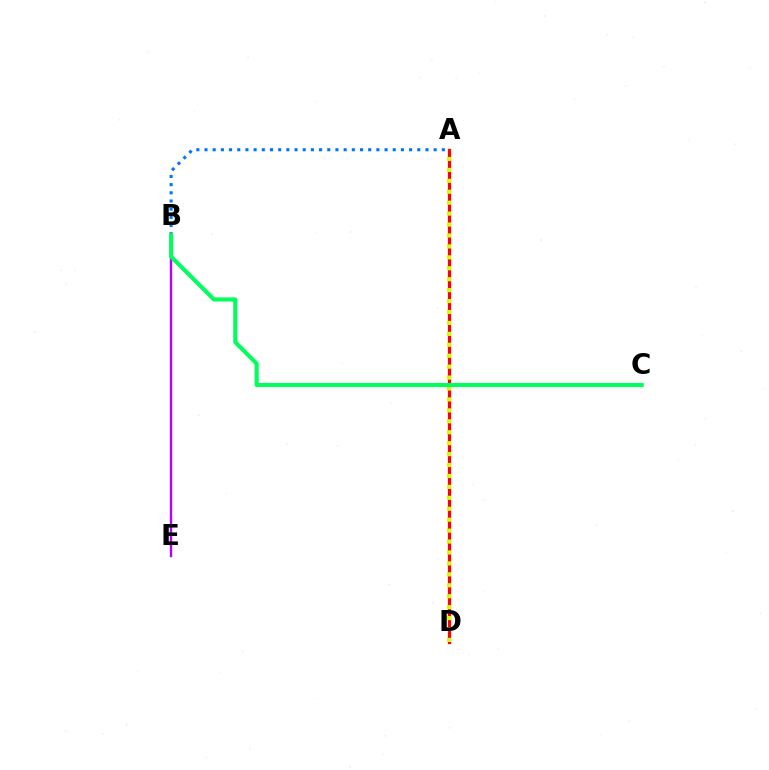{('A', 'D'): [{'color': '#ff0000', 'line_style': 'solid', 'thickness': 2.34}, {'color': '#d1ff00', 'line_style': 'dotted', 'thickness': 2.97}], ('B', 'E'): [{'color': '#b900ff', 'line_style': 'solid', 'thickness': 1.72}], ('A', 'B'): [{'color': '#0074ff', 'line_style': 'dotted', 'thickness': 2.22}], ('B', 'C'): [{'color': '#00ff5c', 'line_style': 'solid', 'thickness': 2.95}]}